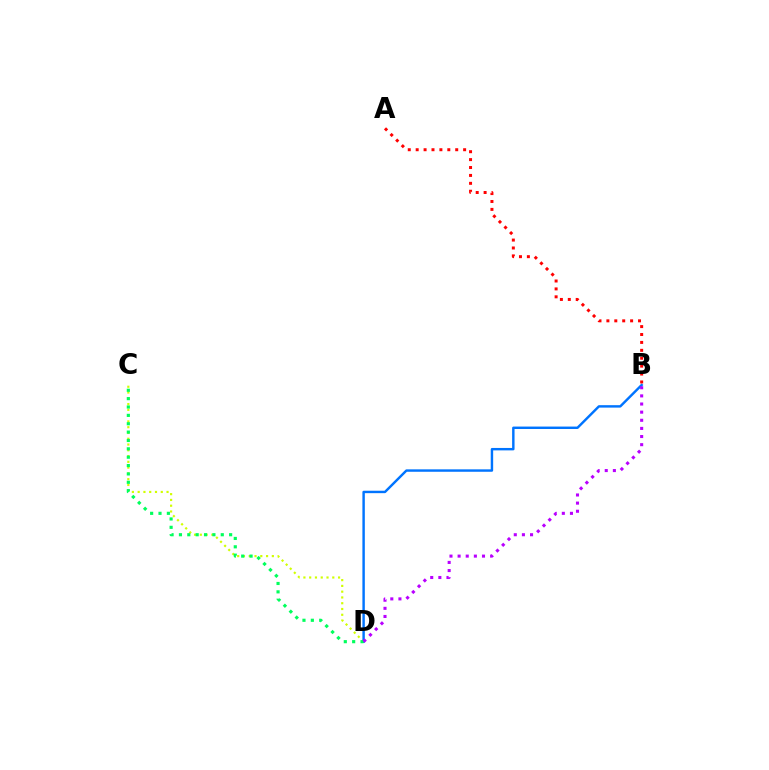{('C', 'D'): [{'color': '#d1ff00', 'line_style': 'dotted', 'thickness': 1.57}, {'color': '#00ff5c', 'line_style': 'dotted', 'thickness': 2.27}], ('B', 'D'): [{'color': '#0074ff', 'line_style': 'solid', 'thickness': 1.75}, {'color': '#b900ff', 'line_style': 'dotted', 'thickness': 2.21}], ('A', 'B'): [{'color': '#ff0000', 'line_style': 'dotted', 'thickness': 2.15}]}